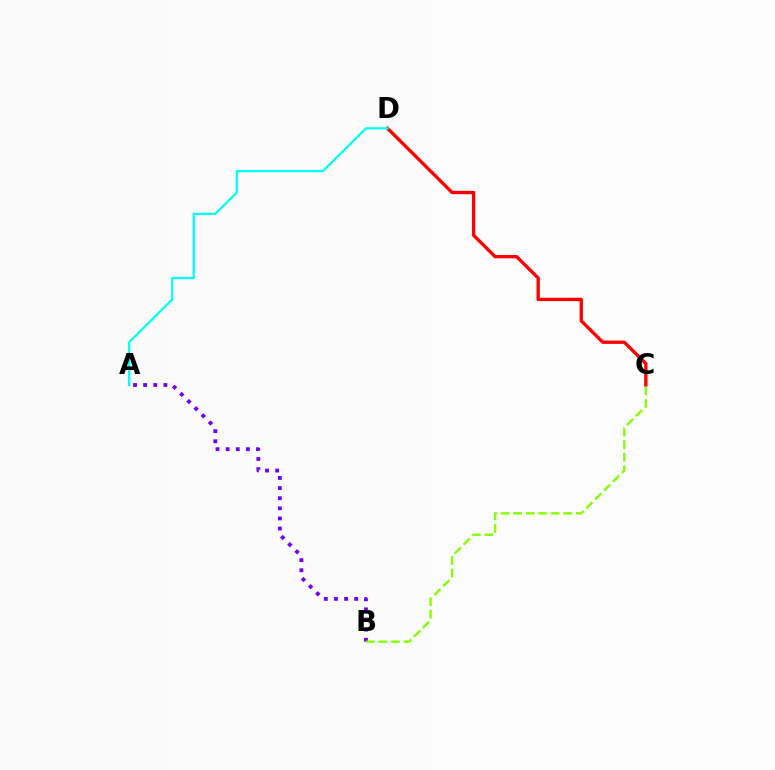{('A', 'B'): [{'color': '#7200ff', 'line_style': 'dotted', 'thickness': 2.75}], ('C', 'D'): [{'color': '#ff0000', 'line_style': 'solid', 'thickness': 2.4}], ('A', 'D'): [{'color': '#00fff6', 'line_style': 'solid', 'thickness': 1.62}], ('B', 'C'): [{'color': '#84ff00', 'line_style': 'dashed', 'thickness': 1.7}]}